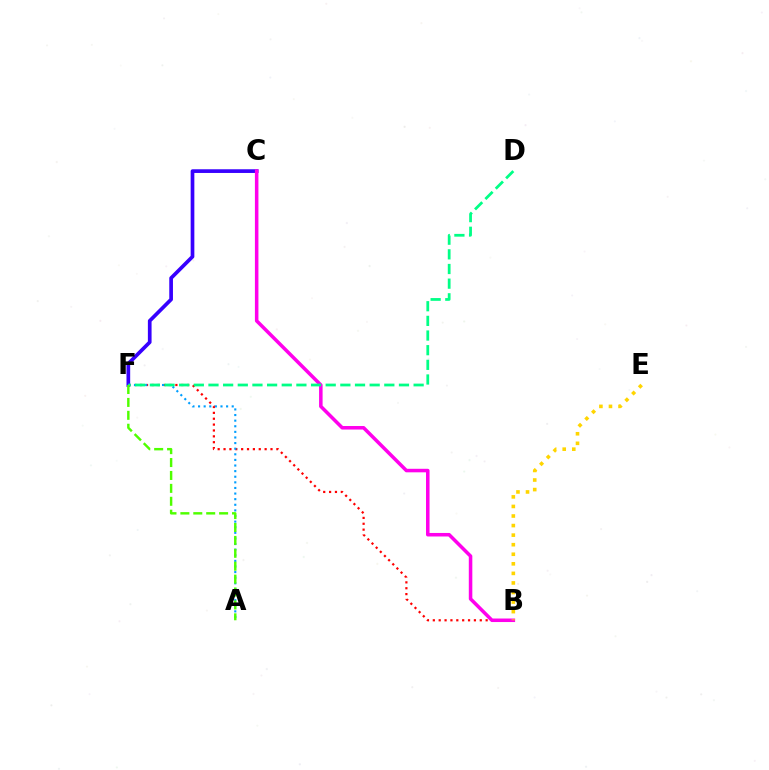{('B', 'F'): [{'color': '#ff0000', 'line_style': 'dotted', 'thickness': 1.59}], ('C', 'F'): [{'color': '#3700ff', 'line_style': 'solid', 'thickness': 2.66}], ('A', 'F'): [{'color': '#009eff', 'line_style': 'dotted', 'thickness': 1.52}, {'color': '#4fff00', 'line_style': 'dashed', 'thickness': 1.75}], ('B', 'C'): [{'color': '#ff00ed', 'line_style': 'solid', 'thickness': 2.54}], ('D', 'F'): [{'color': '#00ff86', 'line_style': 'dashed', 'thickness': 1.99}], ('B', 'E'): [{'color': '#ffd500', 'line_style': 'dotted', 'thickness': 2.6}]}